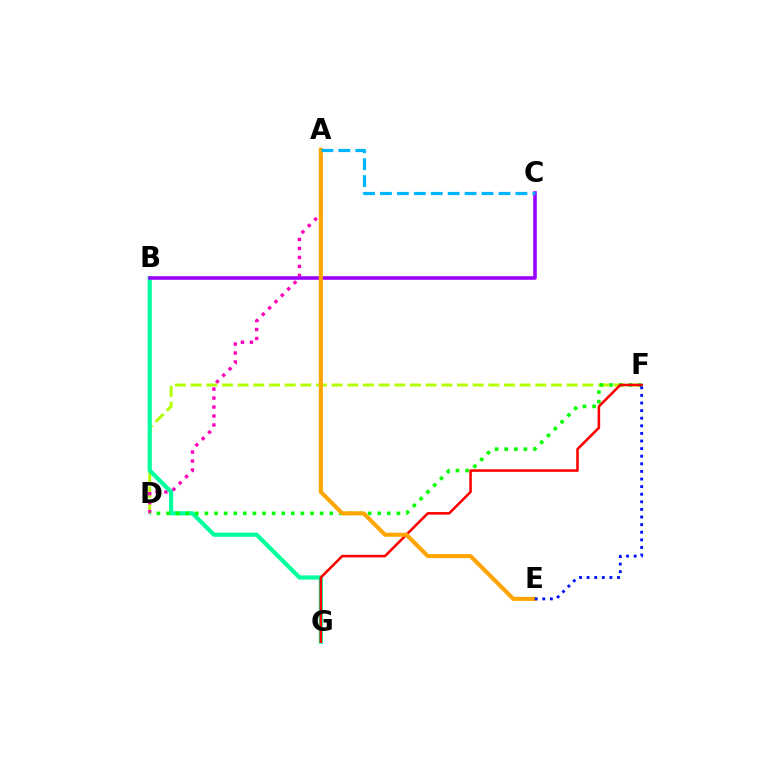{('D', 'F'): [{'color': '#b3ff00', 'line_style': 'dashed', 'thickness': 2.13}, {'color': '#08ff00', 'line_style': 'dotted', 'thickness': 2.61}], ('A', 'D'): [{'color': '#ff00bd', 'line_style': 'dotted', 'thickness': 2.44}], ('B', 'G'): [{'color': '#00ff9d', 'line_style': 'solid', 'thickness': 2.99}], ('B', 'C'): [{'color': '#9b00ff', 'line_style': 'solid', 'thickness': 2.58}], ('F', 'G'): [{'color': '#ff0000', 'line_style': 'solid', 'thickness': 1.85}], ('A', 'E'): [{'color': '#ffa500', 'line_style': 'solid', 'thickness': 2.92}], ('E', 'F'): [{'color': '#0010ff', 'line_style': 'dotted', 'thickness': 2.07}], ('A', 'C'): [{'color': '#00b5ff', 'line_style': 'dashed', 'thickness': 2.3}]}